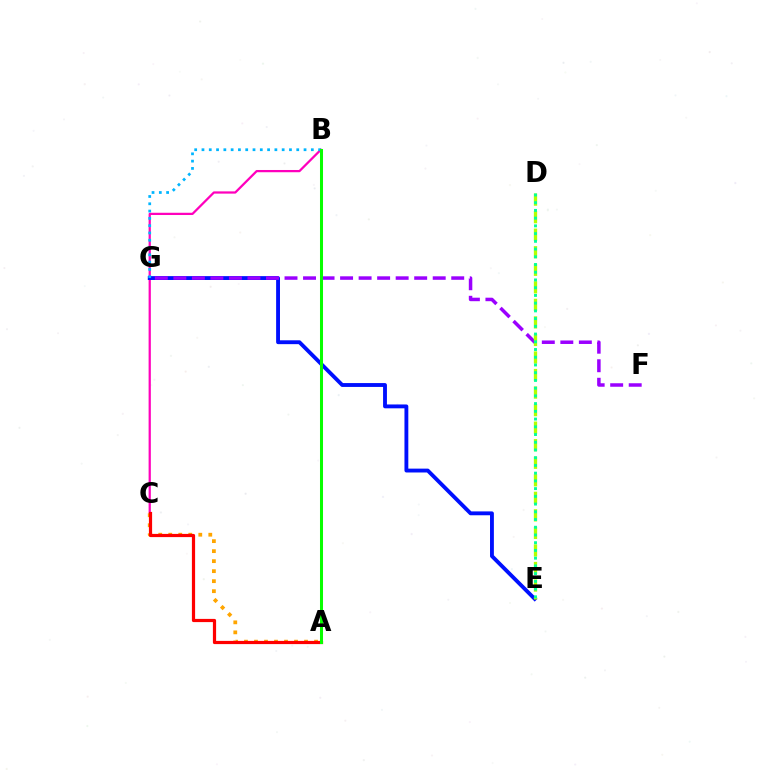{('B', 'C'): [{'color': '#ff00bd', 'line_style': 'solid', 'thickness': 1.62}], ('A', 'C'): [{'color': '#ffa500', 'line_style': 'dotted', 'thickness': 2.72}, {'color': '#ff0000', 'line_style': 'solid', 'thickness': 2.3}], ('E', 'G'): [{'color': '#0010ff', 'line_style': 'solid', 'thickness': 2.78}], ('B', 'G'): [{'color': '#00b5ff', 'line_style': 'dotted', 'thickness': 1.98}], ('F', 'G'): [{'color': '#9b00ff', 'line_style': 'dashed', 'thickness': 2.52}], ('A', 'B'): [{'color': '#08ff00', 'line_style': 'solid', 'thickness': 2.18}], ('D', 'E'): [{'color': '#b3ff00', 'line_style': 'dashed', 'thickness': 2.38}, {'color': '#00ff9d', 'line_style': 'dotted', 'thickness': 2.1}]}